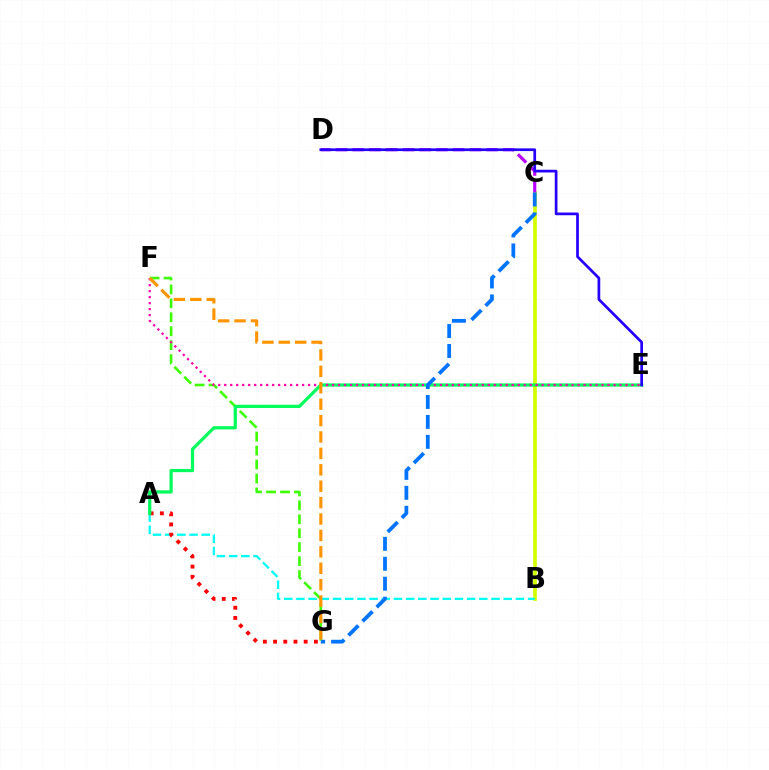{('B', 'C'): [{'color': '#d1ff00', 'line_style': 'solid', 'thickness': 2.67}], ('F', 'G'): [{'color': '#3dff00', 'line_style': 'dashed', 'thickness': 1.89}, {'color': '#ff9400', 'line_style': 'dashed', 'thickness': 2.23}], ('A', 'B'): [{'color': '#00fff6', 'line_style': 'dashed', 'thickness': 1.66}], ('A', 'G'): [{'color': '#ff0000', 'line_style': 'dotted', 'thickness': 2.77}], ('C', 'D'): [{'color': '#b900ff', 'line_style': 'dashed', 'thickness': 2.27}], ('A', 'E'): [{'color': '#00ff5c', 'line_style': 'solid', 'thickness': 2.32}], ('E', 'F'): [{'color': '#ff00ac', 'line_style': 'dotted', 'thickness': 1.63}], ('C', 'G'): [{'color': '#0074ff', 'line_style': 'dashed', 'thickness': 2.71}], ('D', 'E'): [{'color': '#2500ff', 'line_style': 'solid', 'thickness': 1.95}]}